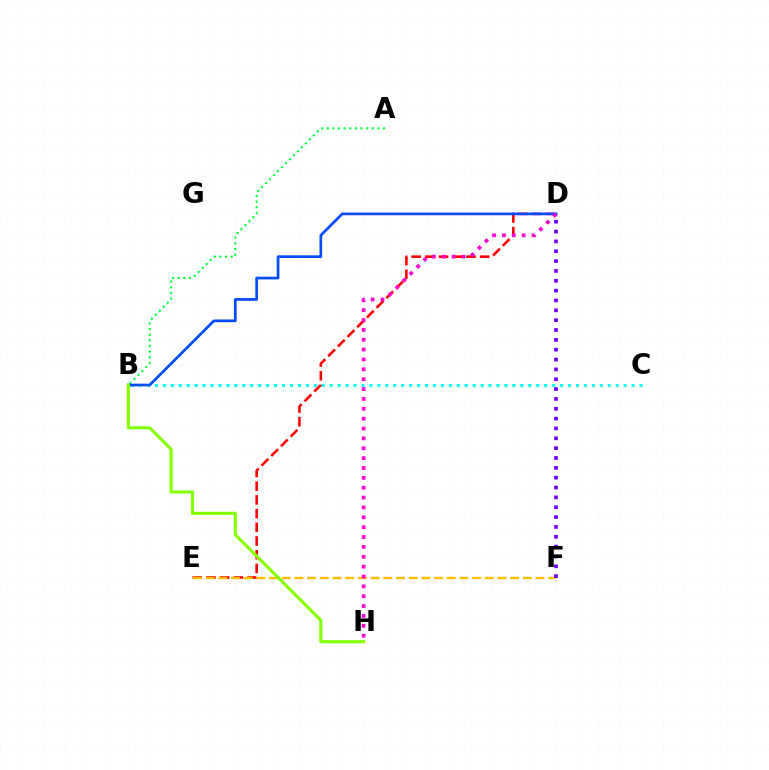{('A', 'B'): [{'color': '#00ff39', 'line_style': 'dotted', 'thickness': 1.53}], ('D', 'E'): [{'color': '#ff0000', 'line_style': 'dashed', 'thickness': 1.86}], ('E', 'F'): [{'color': '#ffbd00', 'line_style': 'dashed', 'thickness': 1.72}], ('B', 'C'): [{'color': '#00fff6', 'line_style': 'dotted', 'thickness': 2.16}], ('B', 'D'): [{'color': '#004bff', 'line_style': 'solid', 'thickness': 1.94}], ('D', 'F'): [{'color': '#7200ff', 'line_style': 'dotted', 'thickness': 2.67}], ('B', 'H'): [{'color': '#84ff00', 'line_style': 'solid', 'thickness': 2.24}], ('D', 'H'): [{'color': '#ff00cf', 'line_style': 'dotted', 'thickness': 2.68}]}